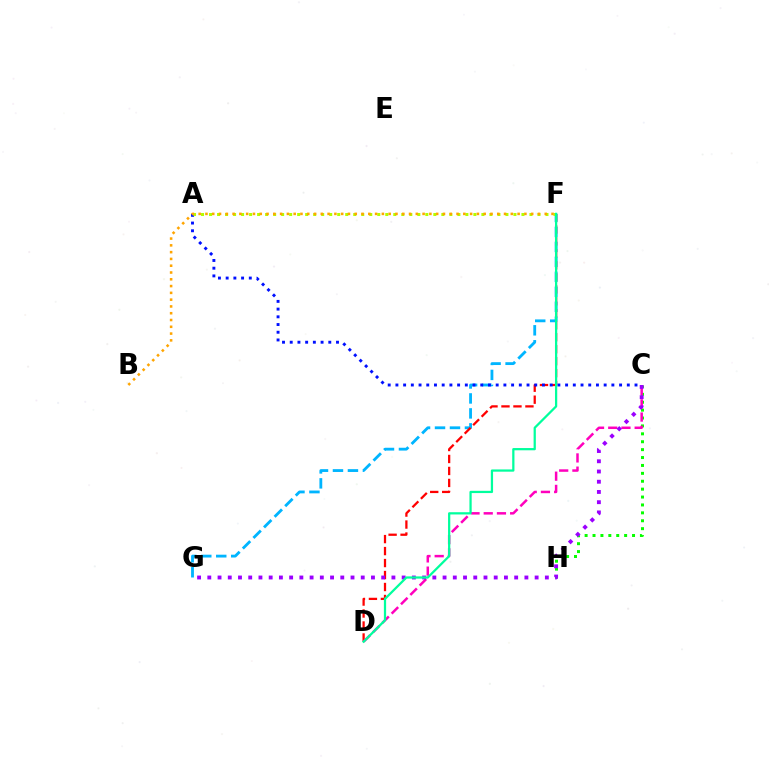{('F', 'G'): [{'color': '#00b5ff', 'line_style': 'dashed', 'thickness': 2.03}], ('C', 'H'): [{'color': '#08ff00', 'line_style': 'dotted', 'thickness': 2.15}], ('D', 'F'): [{'color': '#ff0000', 'line_style': 'dashed', 'thickness': 1.63}, {'color': '#00ff9d', 'line_style': 'solid', 'thickness': 1.62}], ('C', 'D'): [{'color': '#ff00bd', 'line_style': 'dashed', 'thickness': 1.8}], ('A', 'C'): [{'color': '#0010ff', 'line_style': 'dotted', 'thickness': 2.1}], ('A', 'F'): [{'color': '#b3ff00', 'line_style': 'dotted', 'thickness': 2.18}], ('C', 'G'): [{'color': '#9b00ff', 'line_style': 'dotted', 'thickness': 2.78}], ('B', 'F'): [{'color': '#ffa500', 'line_style': 'dotted', 'thickness': 1.84}]}